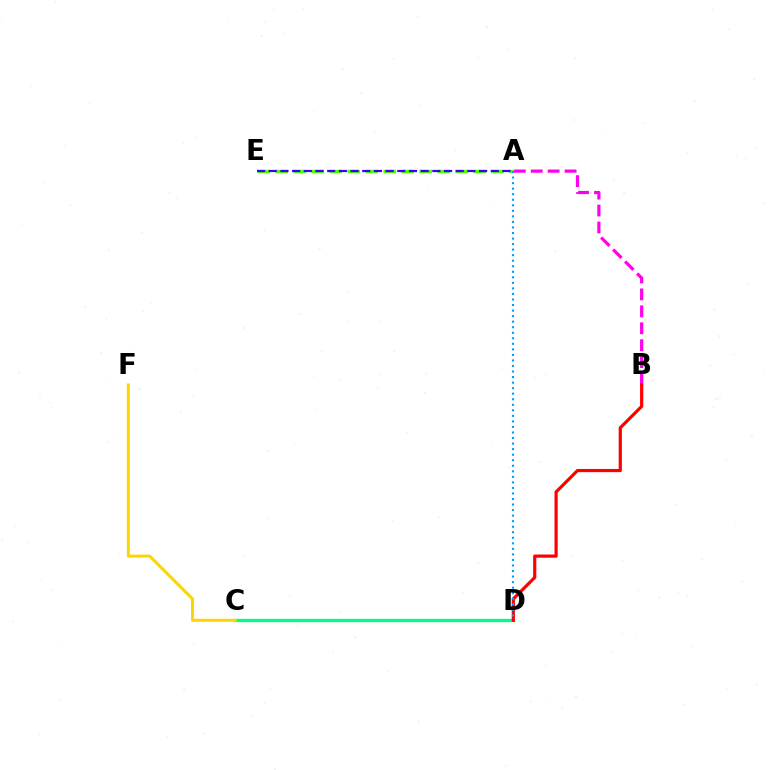{('C', 'D'): [{'color': '#00ff86', 'line_style': 'solid', 'thickness': 2.36}], ('A', 'B'): [{'color': '#ff00ed', 'line_style': 'dashed', 'thickness': 2.3}], ('B', 'D'): [{'color': '#ff0000', 'line_style': 'solid', 'thickness': 2.3}], ('A', 'E'): [{'color': '#4fff00', 'line_style': 'dashed', 'thickness': 2.44}, {'color': '#3700ff', 'line_style': 'dashed', 'thickness': 1.59}], ('C', 'F'): [{'color': '#ffd500', 'line_style': 'solid', 'thickness': 2.17}], ('A', 'D'): [{'color': '#009eff', 'line_style': 'dotted', 'thickness': 1.51}]}